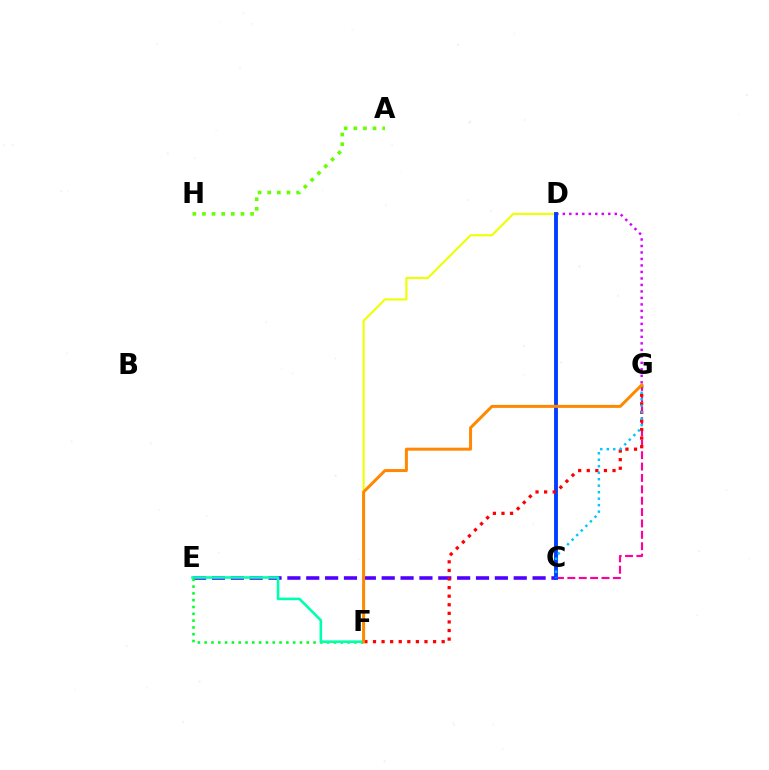{('D', 'G'): [{'color': '#d600ff', 'line_style': 'dotted', 'thickness': 1.76}], ('D', 'F'): [{'color': '#eeff00', 'line_style': 'solid', 'thickness': 1.51}], ('C', 'E'): [{'color': '#4f00ff', 'line_style': 'dashed', 'thickness': 2.56}], ('A', 'H'): [{'color': '#66ff00', 'line_style': 'dotted', 'thickness': 2.62}], ('C', 'G'): [{'color': '#ff00a0', 'line_style': 'dashed', 'thickness': 1.55}, {'color': '#00c7ff', 'line_style': 'dotted', 'thickness': 1.76}], ('E', 'F'): [{'color': '#00ff27', 'line_style': 'dotted', 'thickness': 1.85}, {'color': '#00ffaf', 'line_style': 'solid', 'thickness': 1.87}], ('C', 'D'): [{'color': '#003fff', 'line_style': 'solid', 'thickness': 2.8}], ('F', 'G'): [{'color': '#ff0000', 'line_style': 'dotted', 'thickness': 2.33}, {'color': '#ff8800', 'line_style': 'solid', 'thickness': 2.15}]}